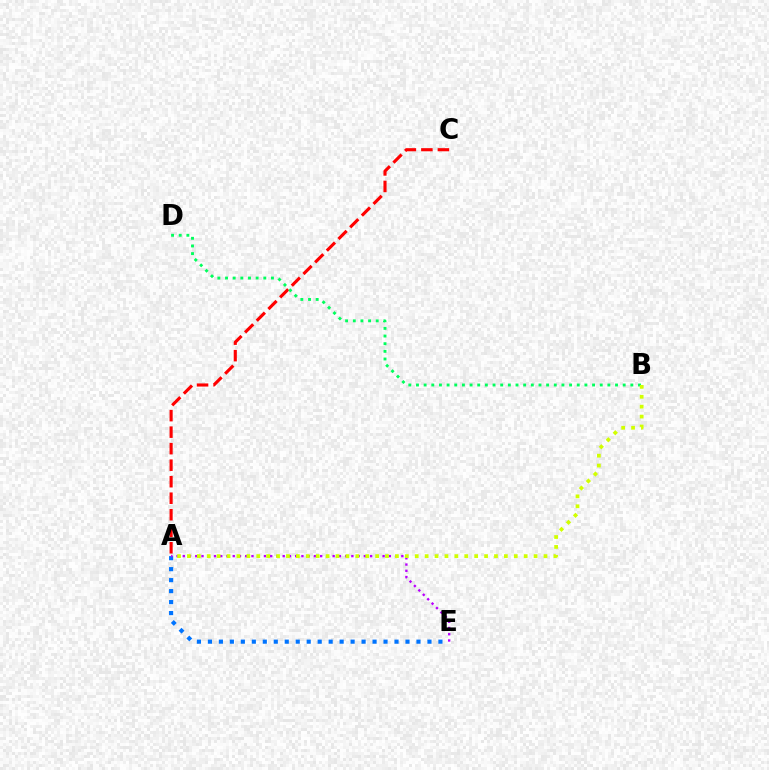{('A', 'E'): [{'color': '#0074ff', 'line_style': 'dotted', 'thickness': 2.98}, {'color': '#b900ff', 'line_style': 'dotted', 'thickness': 1.7}], ('A', 'C'): [{'color': '#ff0000', 'line_style': 'dashed', 'thickness': 2.24}], ('B', 'D'): [{'color': '#00ff5c', 'line_style': 'dotted', 'thickness': 2.08}], ('A', 'B'): [{'color': '#d1ff00', 'line_style': 'dotted', 'thickness': 2.69}]}